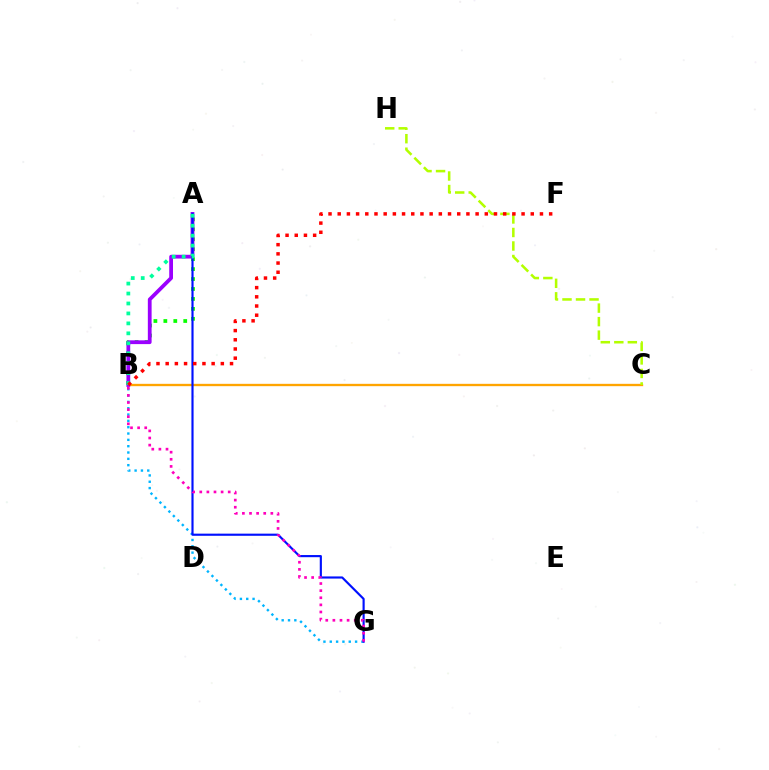{('B', 'C'): [{'color': '#ffa500', 'line_style': 'solid', 'thickness': 1.68}], ('A', 'B'): [{'color': '#08ff00', 'line_style': 'dotted', 'thickness': 2.7}, {'color': '#9b00ff', 'line_style': 'solid', 'thickness': 2.72}, {'color': '#00ff9d', 'line_style': 'dotted', 'thickness': 2.7}], ('B', 'G'): [{'color': '#00b5ff', 'line_style': 'dotted', 'thickness': 1.72}, {'color': '#ff00bd', 'line_style': 'dotted', 'thickness': 1.93}], ('A', 'G'): [{'color': '#0010ff', 'line_style': 'solid', 'thickness': 1.55}], ('C', 'H'): [{'color': '#b3ff00', 'line_style': 'dashed', 'thickness': 1.84}], ('B', 'F'): [{'color': '#ff0000', 'line_style': 'dotted', 'thickness': 2.5}]}